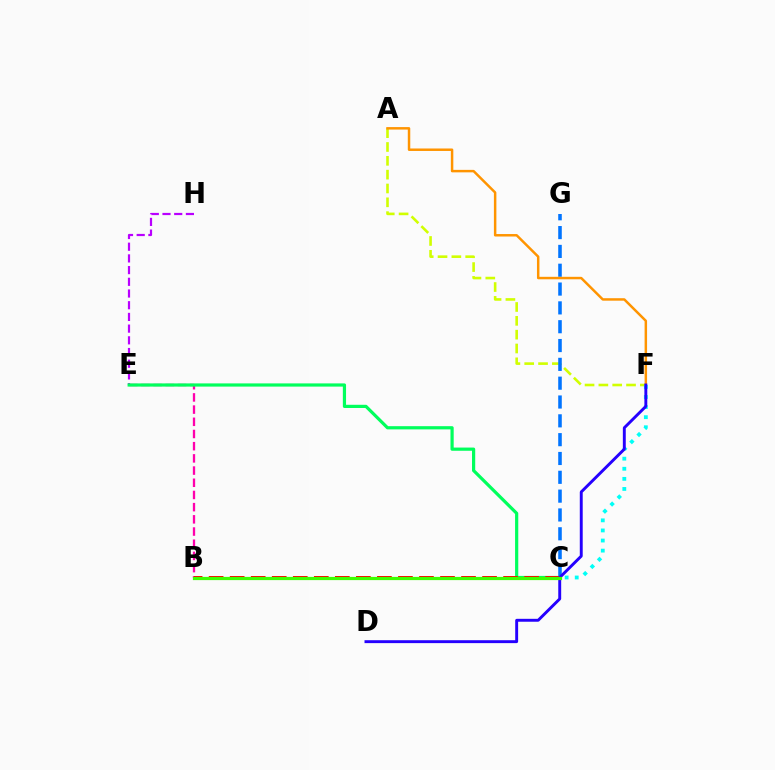{('A', 'F'): [{'color': '#d1ff00', 'line_style': 'dashed', 'thickness': 1.88}, {'color': '#ff9400', 'line_style': 'solid', 'thickness': 1.78}], ('C', 'G'): [{'color': '#0074ff', 'line_style': 'dashed', 'thickness': 2.56}], ('B', 'E'): [{'color': '#ff00ac', 'line_style': 'dashed', 'thickness': 1.66}], ('E', 'H'): [{'color': '#b900ff', 'line_style': 'dashed', 'thickness': 1.59}], ('C', 'E'): [{'color': '#00ff5c', 'line_style': 'solid', 'thickness': 2.31}], ('B', 'C'): [{'color': '#ff0000', 'line_style': 'dashed', 'thickness': 2.86}, {'color': '#3dff00', 'line_style': 'solid', 'thickness': 2.32}], ('C', 'F'): [{'color': '#00fff6', 'line_style': 'dotted', 'thickness': 2.74}], ('D', 'F'): [{'color': '#2500ff', 'line_style': 'solid', 'thickness': 2.1}]}